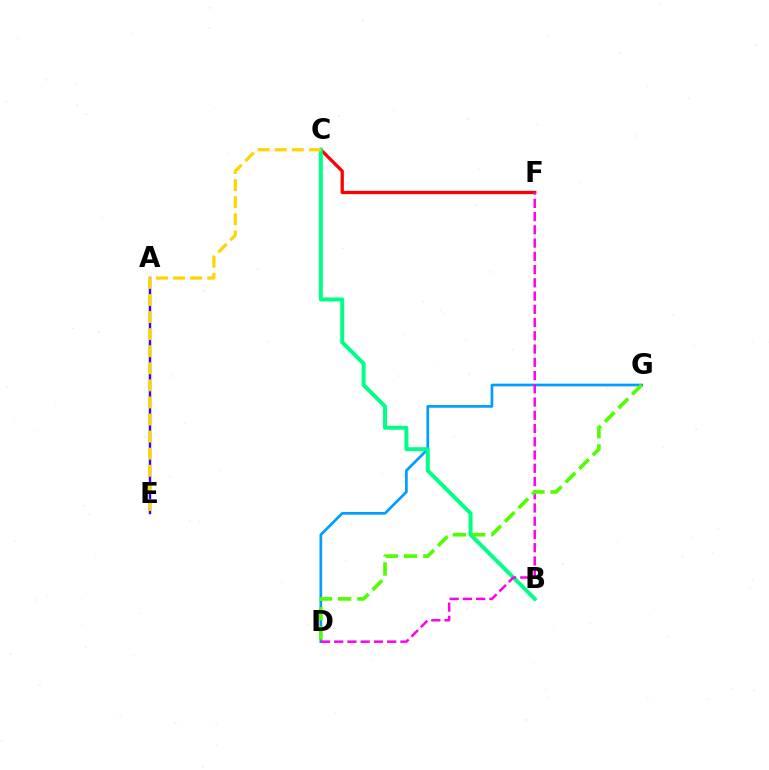{('D', 'G'): [{'color': '#009eff', 'line_style': 'solid', 'thickness': 1.94}, {'color': '#4fff00', 'line_style': 'dashed', 'thickness': 2.61}], ('A', 'E'): [{'color': '#3700ff', 'line_style': 'solid', 'thickness': 1.74}], ('C', 'F'): [{'color': '#ff0000', 'line_style': 'solid', 'thickness': 2.35}], ('B', 'C'): [{'color': '#00ff86', 'line_style': 'solid', 'thickness': 2.86}], ('D', 'F'): [{'color': '#ff00ed', 'line_style': 'dashed', 'thickness': 1.8}], ('C', 'E'): [{'color': '#ffd500', 'line_style': 'dashed', 'thickness': 2.32}]}